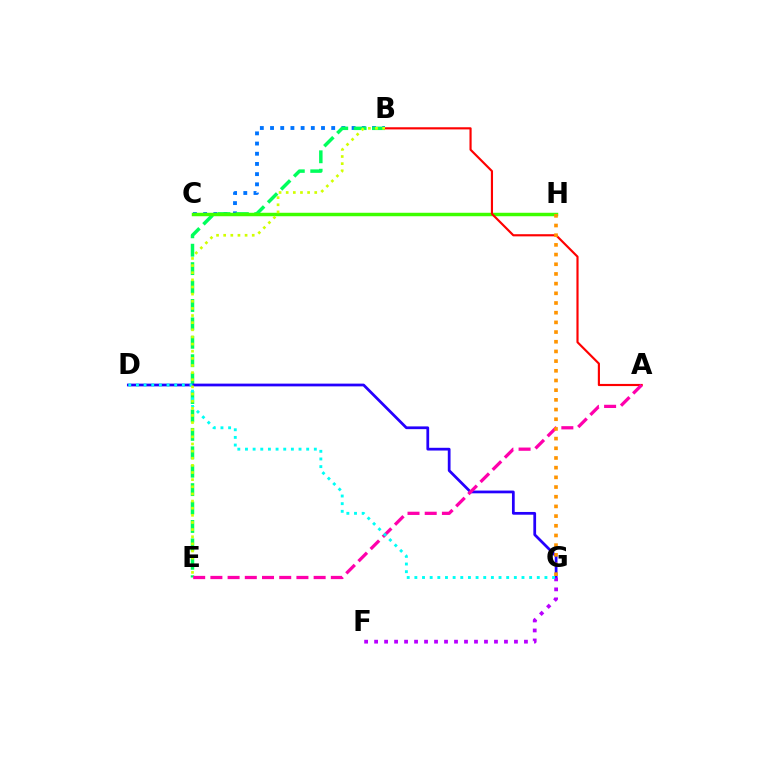{('B', 'C'): [{'color': '#0074ff', 'line_style': 'dotted', 'thickness': 2.77}], ('B', 'E'): [{'color': '#00ff5c', 'line_style': 'dashed', 'thickness': 2.5}, {'color': '#d1ff00', 'line_style': 'dotted', 'thickness': 1.94}], ('C', 'H'): [{'color': '#3dff00', 'line_style': 'solid', 'thickness': 2.49}], ('A', 'B'): [{'color': '#ff0000', 'line_style': 'solid', 'thickness': 1.55}], ('D', 'G'): [{'color': '#2500ff', 'line_style': 'solid', 'thickness': 1.98}, {'color': '#00fff6', 'line_style': 'dotted', 'thickness': 2.08}], ('A', 'E'): [{'color': '#ff00ac', 'line_style': 'dashed', 'thickness': 2.34}], ('G', 'H'): [{'color': '#ff9400', 'line_style': 'dotted', 'thickness': 2.63}], ('F', 'G'): [{'color': '#b900ff', 'line_style': 'dotted', 'thickness': 2.71}]}